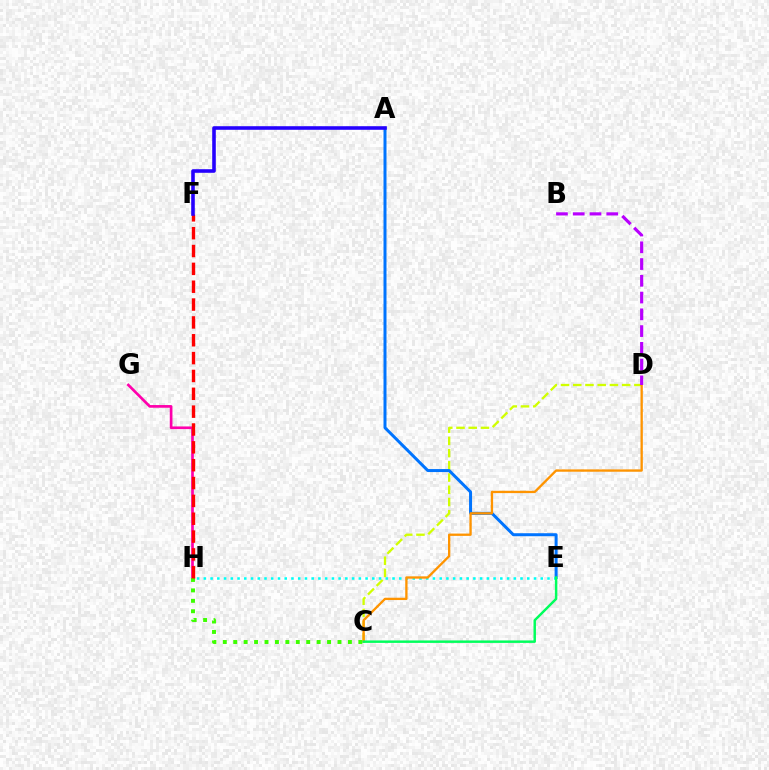{('C', 'D'): [{'color': '#d1ff00', 'line_style': 'dashed', 'thickness': 1.66}, {'color': '#ff9400', 'line_style': 'solid', 'thickness': 1.67}], ('G', 'H'): [{'color': '#ff00ac', 'line_style': 'solid', 'thickness': 1.92}], ('C', 'H'): [{'color': '#3dff00', 'line_style': 'dotted', 'thickness': 2.83}], ('A', 'E'): [{'color': '#0074ff', 'line_style': 'solid', 'thickness': 2.16}], ('F', 'H'): [{'color': '#ff0000', 'line_style': 'dashed', 'thickness': 2.42}], ('A', 'F'): [{'color': '#2500ff', 'line_style': 'solid', 'thickness': 2.58}], ('E', 'H'): [{'color': '#00fff6', 'line_style': 'dotted', 'thickness': 1.83}], ('C', 'E'): [{'color': '#00ff5c', 'line_style': 'solid', 'thickness': 1.77}], ('B', 'D'): [{'color': '#b900ff', 'line_style': 'dashed', 'thickness': 2.28}]}